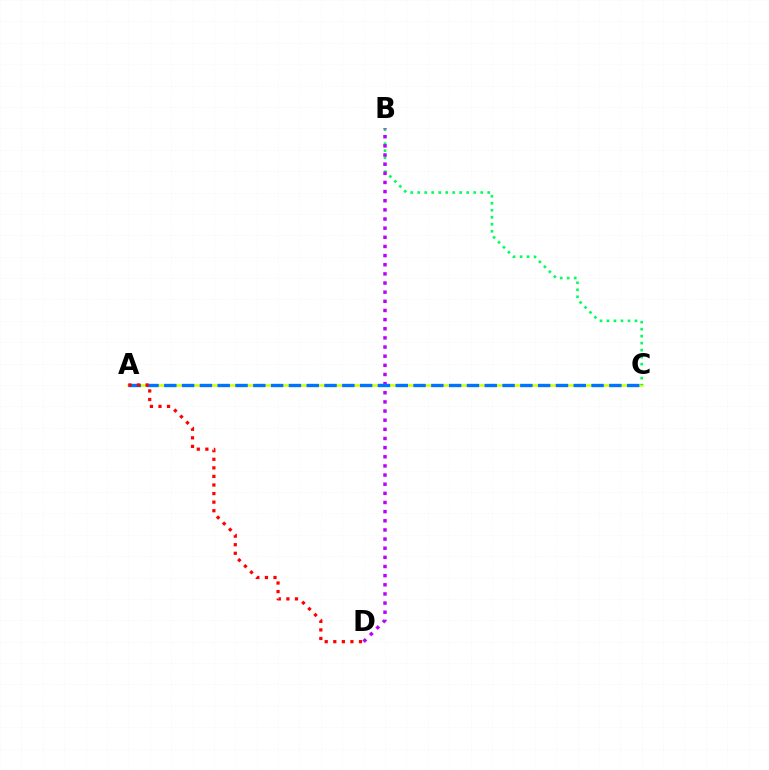{('A', 'C'): [{'color': '#d1ff00', 'line_style': 'solid', 'thickness': 1.81}, {'color': '#0074ff', 'line_style': 'dashed', 'thickness': 2.42}], ('B', 'C'): [{'color': '#00ff5c', 'line_style': 'dotted', 'thickness': 1.9}], ('B', 'D'): [{'color': '#b900ff', 'line_style': 'dotted', 'thickness': 2.48}], ('A', 'D'): [{'color': '#ff0000', 'line_style': 'dotted', 'thickness': 2.33}]}